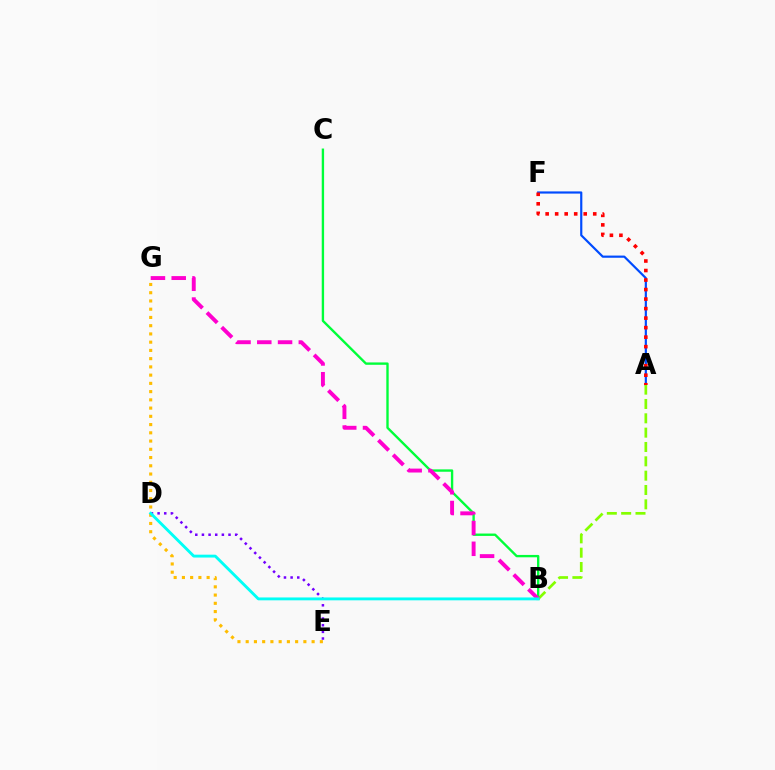{('A', 'F'): [{'color': '#004bff', 'line_style': 'solid', 'thickness': 1.57}, {'color': '#ff0000', 'line_style': 'dotted', 'thickness': 2.59}], ('A', 'B'): [{'color': '#84ff00', 'line_style': 'dashed', 'thickness': 1.95}], ('D', 'E'): [{'color': '#7200ff', 'line_style': 'dotted', 'thickness': 1.81}], ('E', 'G'): [{'color': '#ffbd00', 'line_style': 'dotted', 'thickness': 2.24}], ('B', 'C'): [{'color': '#00ff39', 'line_style': 'solid', 'thickness': 1.7}], ('B', 'G'): [{'color': '#ff00cf', 'line_style': 'dashed', 'thickness': 2.82}], ('B', 'D'): [{'color': '#00fff6', 'line_style': 'solid', 'thickness': 2.07}]}